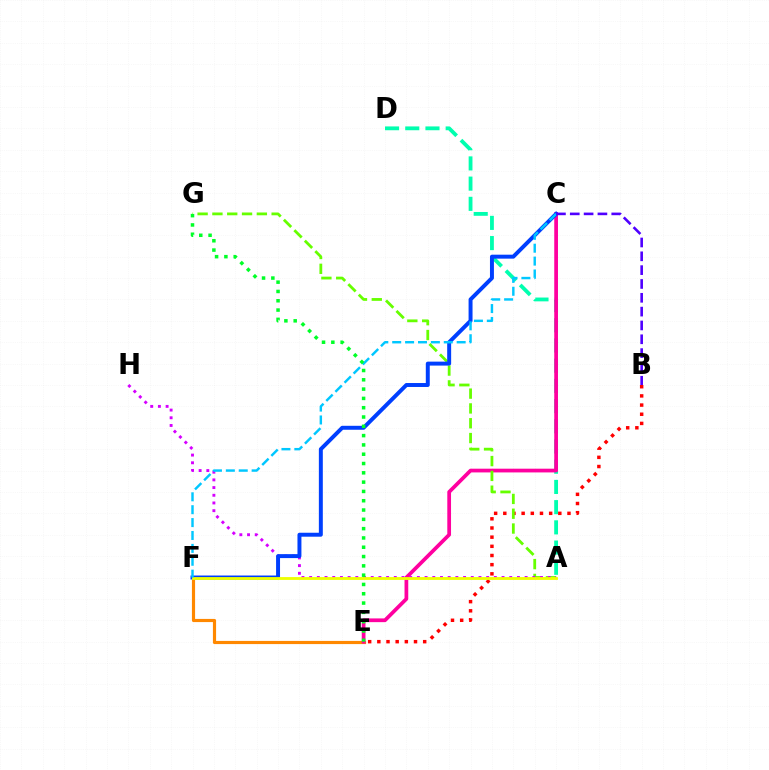{('A', 'D'): [{'color': '#00ffaf', 'line_style': 'dashed', 'thickness': 2.75}], ('E', 'F'): [{'color': '#ff8800', 'line_style': 'solid', 'thickness': 2.28}], ('C', 'E'): [{'color': '#ff00a0', 'line_style': 'solid', 'thickness': 2.69}], ('B', 'E'): [{'color': '#ff0000', 'line_style': 'dotted', 'thickness': 2.49}], ('A', 'G'): [{'color': '#66ff00', 'line_style': 'dashed', 'thickness': 2.01}], ('A', 'H'): [{'color': '#d600ff', 'line_style': 'dotted', 'thickness': 2.09}], ('C', 'F'): [{'color': '#003fff', 'line_style': 'solid', 'thickness': 2.85}, {'color': '#00c7ff', 'line_style': 'dashed', 'thickness': 1.75}], ('A', 'F'): [{'color': '#eeff00', 'line_style': 'solid', 'thickness': 2.04}], ('E', 'G'): [{'color': '#00ff27', 'line_style': 'dotted', 'thickness': 2.53}], ('B', 'C'): [{'color': '#4f00ff', 'line_style': 'dashed', 'thickness': 1.88}]}